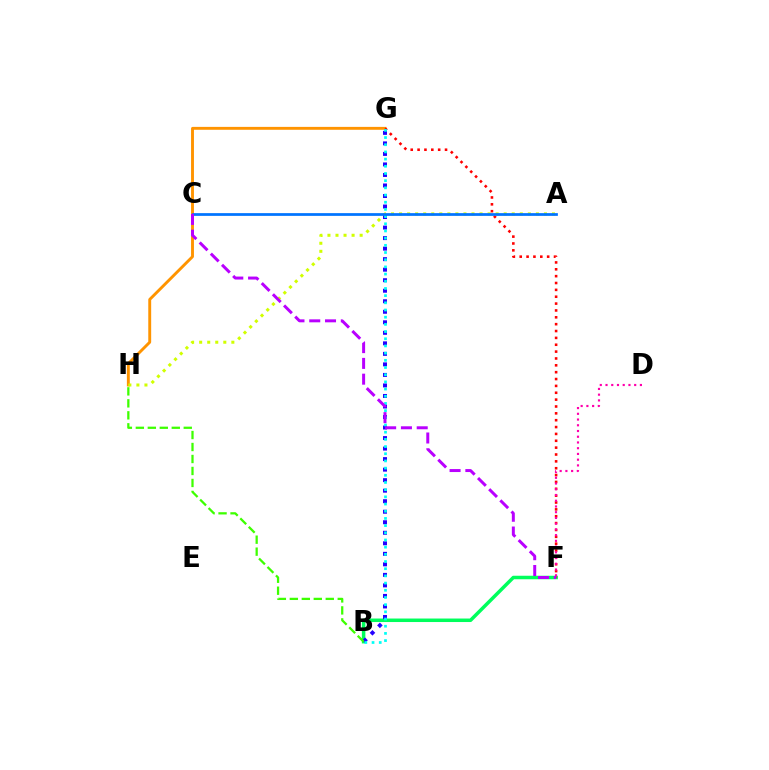{('G', 'H'): [{'color': '#ff9400', 'line_style': 'solid', 'thickness': 2.09}], ('B', 'F'): [{'color': '#00ff5c', 'line_style': 'solid', 'thickness': 2.53}], ('B', 'G'): [{'color': '#2500ff', 'line_style': 'dotted', 'thickness': 2.86}, {'color': '#00fff6', 'line_style': 'dotted', 'thickness': 1.95}], ('A', 'H'): [{'color': '#d1ff00', 'line_style': 'dotted', 'thickness': 2.19}], ('F', 'G'): [{'color': '#ff0000', 'line_style': 'dotted', 'thickness': 1.86}], ('B', 'H'): [{'color': '#3dff00', 'line_style': 'dashed', 'thickness': 1.63}], ('A', 'C'): [{'color': '#0074ff', 'line_style': 'solid', 'thickness': 1.97}], ('D', 'F'): [{'color': '#ff00ac', 'line_style': 'dotted', 'thickness': 1.56}], ('C', 'F'): [{'color': '#b900ff', 'line_style': 'dashed', 'thickness': 2.14}]}